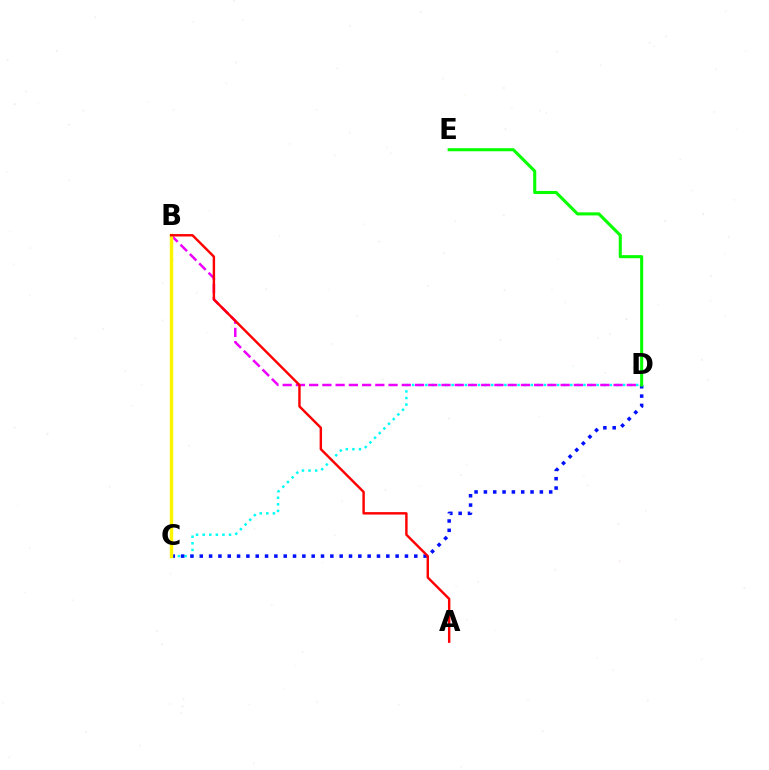{('C', 'D'): [{'color': '#00fff6', 'line_style': 'dotted', 'thickness': 1.79}, {'color': '#0010ff', 'line_style': 'dotted', 'thickness': 2.53}], ('B', 'D'): [{'color': '#ee00ff', 'line_style': 'dashed', 'thickness': 1.8}], ('B', 'C'): [{'color': '#fcf500', 'line_style': 'solid', 'thickness': 2.47}], ('D', 'E'): [{'color': '#08ff00', 'line_style': 'solid', 'thickness': 2.21}], ('A', 'B'): [{'color': '#ff0000', 'line_style': 'solid', 'thickness': 1.75}]}